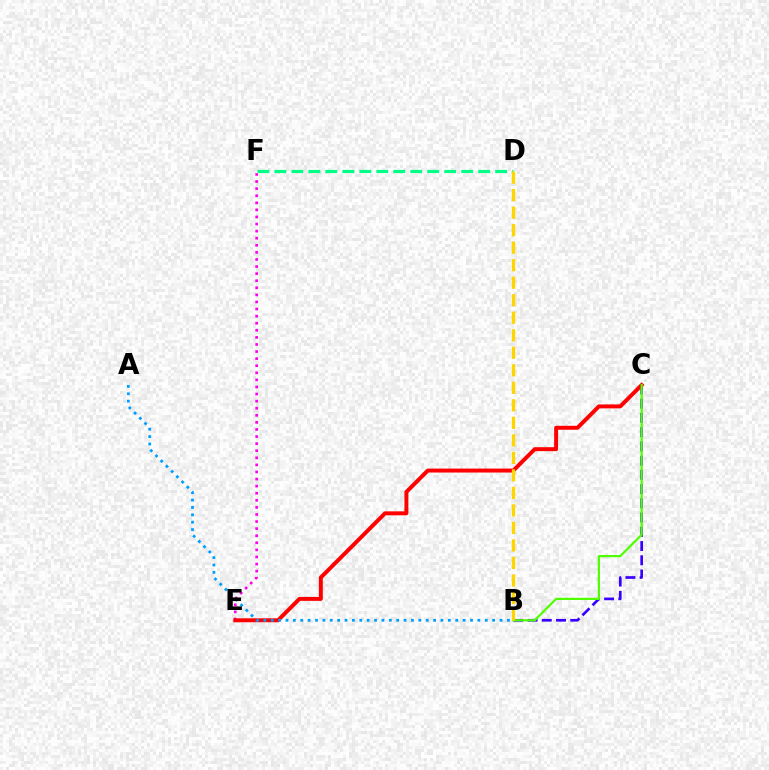{('D', 'F'): [{'color': '#00ff86', 'line_style': 'dashed', 'thickness': 2.31}], ('E', 'F'): [{'color': '#ff00ed', 'line_style': 'dotted', 'thickness': 1.92}], ('B', 'C'): [{'color': '#3700ff', 'line_style': 'dashed', 'thickness': 1.93}, {'color': '#4fff00', 'line_style': 'solid', 'thickness': 1.59}], ('C', 'E'): [{'color': '#ff0000', 'line_style': 'solid', 'thickness': 2.85}], ('A', 'B'): [{'color': '#009eff', 'line_style': 'dotted', 'thickness': 2.01}], ('B', 'D'): [{'color': '#ffd500', 'line_style': 'dashed', 'thickness': 2.38}]}